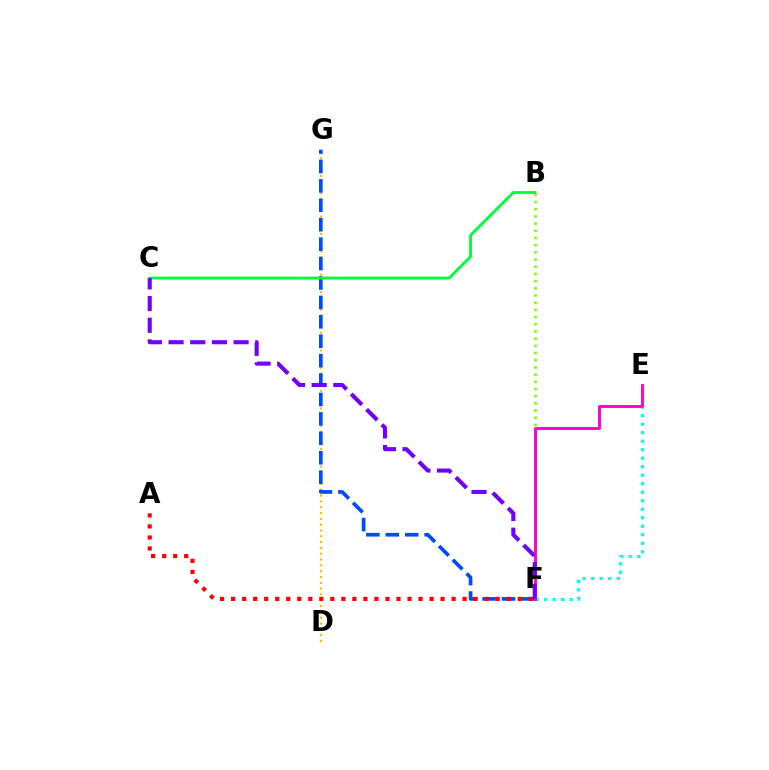{('D', 'G'): [{'color': '#ffbd00', 'line_style': 'dotted', 'thickness': 1.58}], ('B', 'F'): [{'color': '#84ff00', 'line_style': 'dotted', 'thickness': 1.95}], ('E', 'F'): [{'color': '#00fff6', 'line_style': 'dotted', 'thickness': 2.31}, {'color': '#ff00cf', 'line_style': 'solid', 'thickness': 2.08}], ('F', 'G'): [{'color': '#004bff', 'line_style': 'dashed', 'thickness': 2.64}], ('A', 'F'): [{'color': '#ff0000', 'line_style': 'dotted', 'thickness': 3.0}], ('B', 'C'): [{'color': '#00ff39', 'line_style': 'solid', 'thickness': 2.06}], ('C', 'F'): [{'color': '#7200ff', 'line_style': 'dashed', 'thickness': 2.94}]}